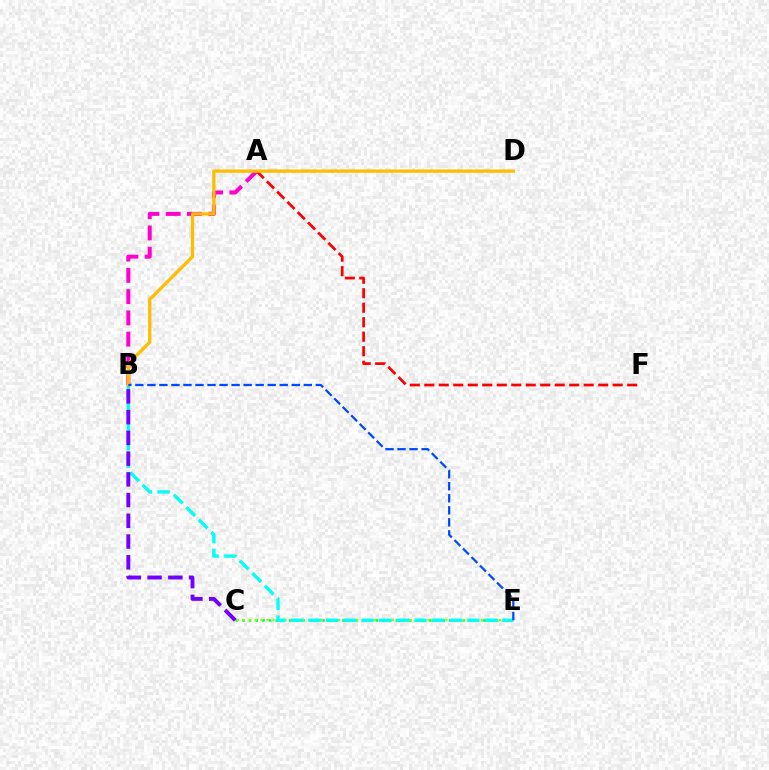{('C', 'E'): [{'color': '#00ff39', 'line_style': 'dotted', 'thickness': 1.81}, {'color': '#84ff00', 'line_style': 'dotted', 'thickness': 1.62}], ('A', 'B'): [{'color': '#ff00cf', 'line_style': 'dashed', 'thickness': 2.89}], ('A', 'F'): [{'color': '#ff0000', 'line_style': 'dashed', 'thickness': 1.97}], ('B', 'E'): [{'color': '#00fff6', 'line_style': 'dashed', 'thickness': 2.4}, {'color': '#004bff', 'line_style': 'dashed', 'thickness': 1.63}], ('B', 'C'): [{'color': '#7200ff', 'line_style': 'dashed', 'thickness': 2.82}], ('B', 'D'): [{'color': '#ffbd00', 'line_style': 'solid', 'thickness': 2.34}]}